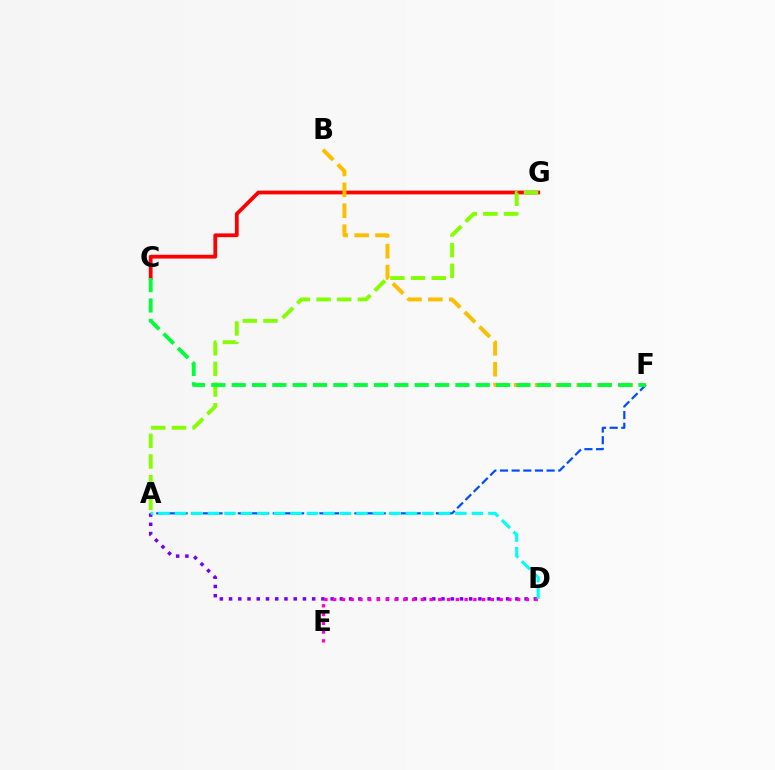{('C', 'G'): [{'color': '#ff0000', 'line_style': 'solid', 'thickness': 2.72}], ('A', 'D'): [{'color': '#7200ff', 'line_style': 'dotted', 'thickness': 2.51}, {'color': '#00fff6', 'line_style': 'dashed', 'thickness': 2.24}], ('A', 'G'): [{'color': '#84ff00', 'line_style': 'dashed', 'thickness': 2.81}], ('B', 'F'): [{'color': '#ffbd00', 'line_style': 'dashed', 'thickness': 2.84}], ('A', 'F'): [{'color': '#004bff', 'line_style': 'dashed', 'thickness': 1.58}], ('C', 'F'): [{'color': '#00ff39', 'line_style': 'dashed', 'thickness': 2.76}], ('D', 'E'): [{'color': '#ff00cf', 'line_style': 'dotted', 'thickness': 2.38}]}